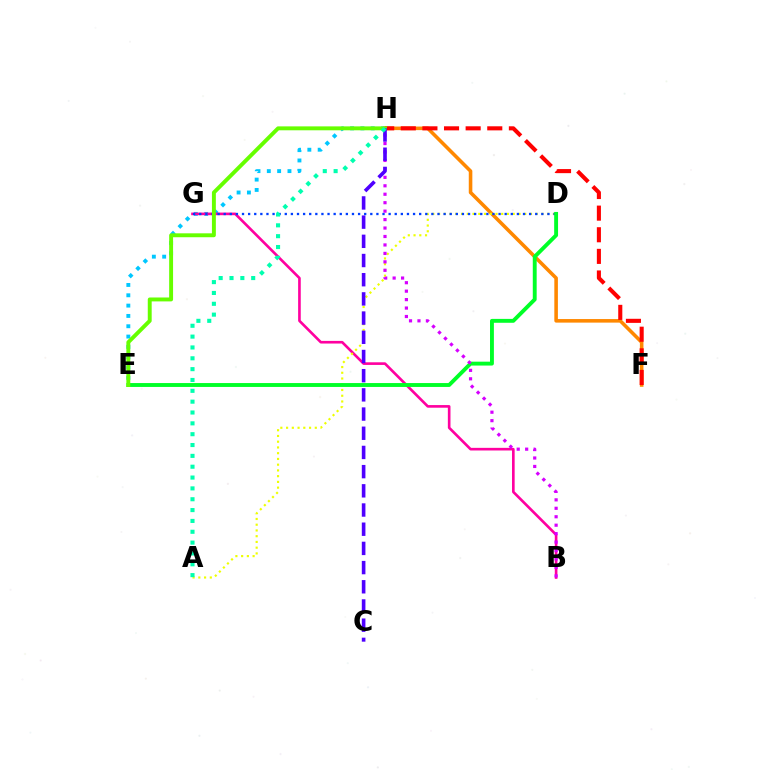{('E', 'H'): [{'color': '#00c7ff', 'line_style': 'dotted', 'thickness': 2.8}, {'color': '#66ff00', 'line_style': 'solid', 'thickness': 2.82}], ('F', 'H'): [{'color': '#ff8800', 'line_style': 'solid', 'thickness': 2.57}, {'color': '#ff0000', 'line_style': 'dashed', 'thickness': 2.94}], ('B', 'G'): [{'color': '#ff00a0', 'line_style': 'solid', 'thickness': 1.9}], ('A', 'D'): [{'color': '#eeff00', 'line_style': 'dotted', 'thickness': 1.56}], ('D', 'G'): [{'color': '#003fff', 'line_style': 'dotted', 'thickness': 1.66}], ('D', 'E'): [{'color': '#00ff27', 'line_style': 'solid', 'thickness': 2.8}], ('B', 'H'): [{'color': '#d600ff', 'line_style': 'dotted', 'thickness': 2.3}], ('C', 'H'): [{'color': '#4f00ff', 'line_style': 'dashed', 'thickness': 2.61}], ('A', 'H'): [{'color': '#00ffaf', 'line_style': 'dotted', 'thickness': 2.95}]}